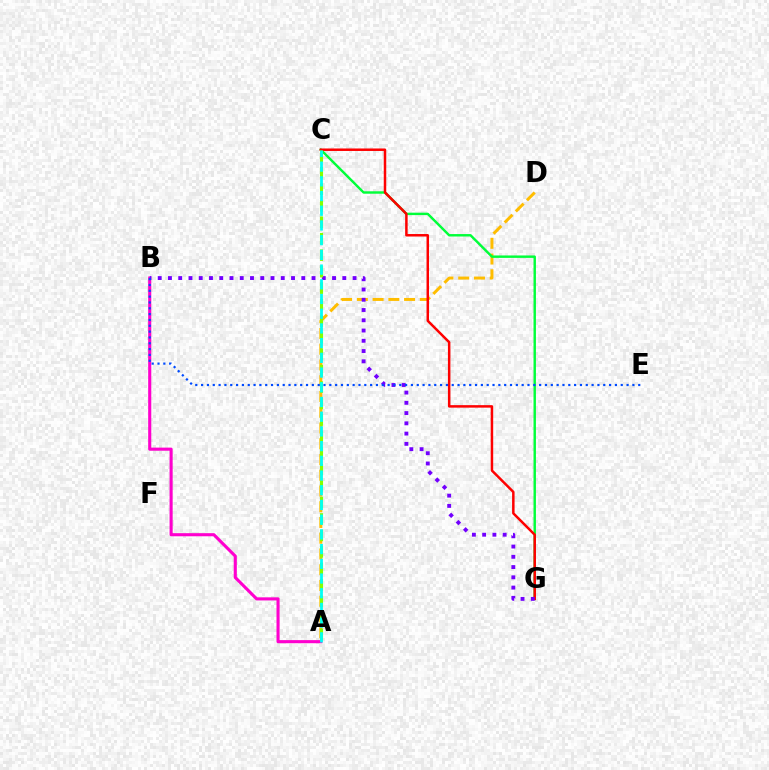{('A', 'D'): [{'color': '#ffbd00', 'line_style': 'dashed', 'thickness': 2.14}], ('A', 'B'): [{'color': '#ff00cf', 'line_style': 'solid', 'thickness': 2.23}], ('C', 'G'): [{'color': '#00ff39', 'line_style': 'solid', 'thickness': 1.75}, {'color': '#ff0000', 'line_style': 'solid', 'thickness': 1.79}], ('B', 'G'): [{'color': '#7200ff', 'line_style': 'dotted', 'thickness': 2.79}], ('A', 'C'): [{'color': '#84ff00', 'line_style': 'dashed', 'thickness': 2.24}, {'color': '#00fff6', 'line_style': 'dashed', 'thickness': 2.0}], ('B', 'E'): [{'color': '#004bff', 'line_style': 'dotted', 'thickness': 1.58}]}